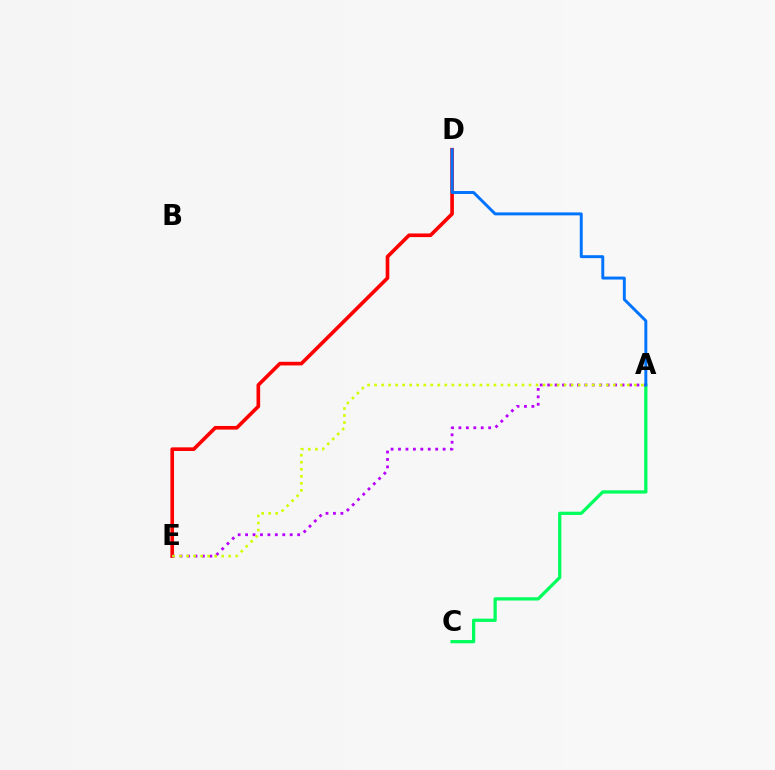{('A', 'C'): [{'color': '#00ff5c', 'line_style': 'solid', 'thickness': 2.34}], ('D', 'E'): [{'color': '#ff0000', 'line_style': 'solid', 'thickness': 2.62}], ('A', 'E'): [{'color': '#b900ff', 'line_style': 'dotted', 'thickness': 2.02}, {'color': '#d1ff00', 'line_style': 'dotted', 'thickness': 1.91}], ('A', 'D'): [{'color': '#0074ff', 'line_style': 'solid', 'thickness': 2.12}]}